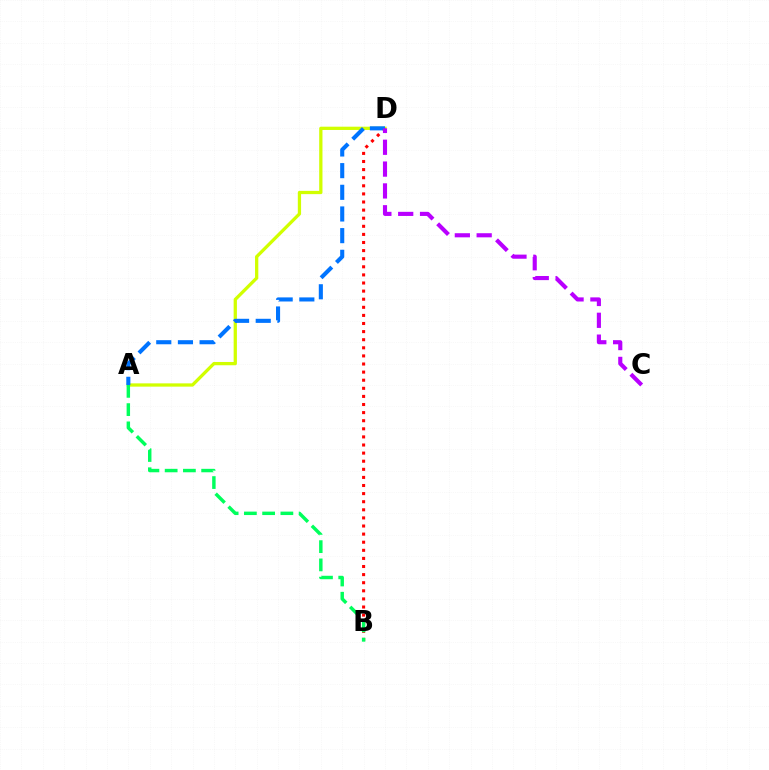{('A', 'D'): [{'color': '#d1ff00', 'line_style': 'solid', 'thickness': 2.36}, {'color': '#0074ff', 'line_style': 'dashed', 'thickness': 2.94}], ('B', 'D'): [{'color': '#ff0000', 'line_style': 'dotted', 'thickness': 2.2}], ('C', 'D'): [{'color': '#b900ff', 'line_style': 'dashed', 'thickness': 2.97}], ('A', 'B'): [{'color': '#00ff5c', 'line_style': 'dashed', 'thickness': 2.48}]}